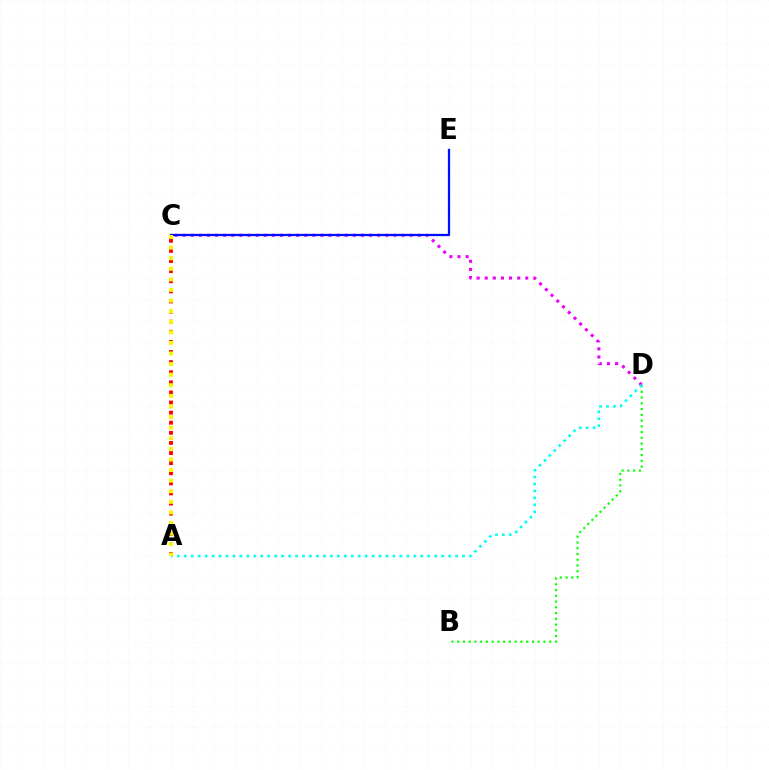{('A', 'C'): [{'color': '#ff0000', 'line_style': 'dotted', 'thickness': 2.75}, {'color': '#fcf500', 'line_style': 'dotted', 'thickness': 2.88}], ('B', 'D'): [{'color': '#08ff00', 'line_style': 'dotted', 'thickness': 1.56}], ('C', 'D'): [{'color': '#ee00ff', 'line_style': 'dotted', 'thickness': 2.2}], ('A', 'D'): [{'color': '#00fff6', 'line_style': 'dotted', 'thickness': 1.89}], ('C', 'E'): [{'color': '#0010ff', 'line_style': 'solid', 'thickness': 1.63}]}